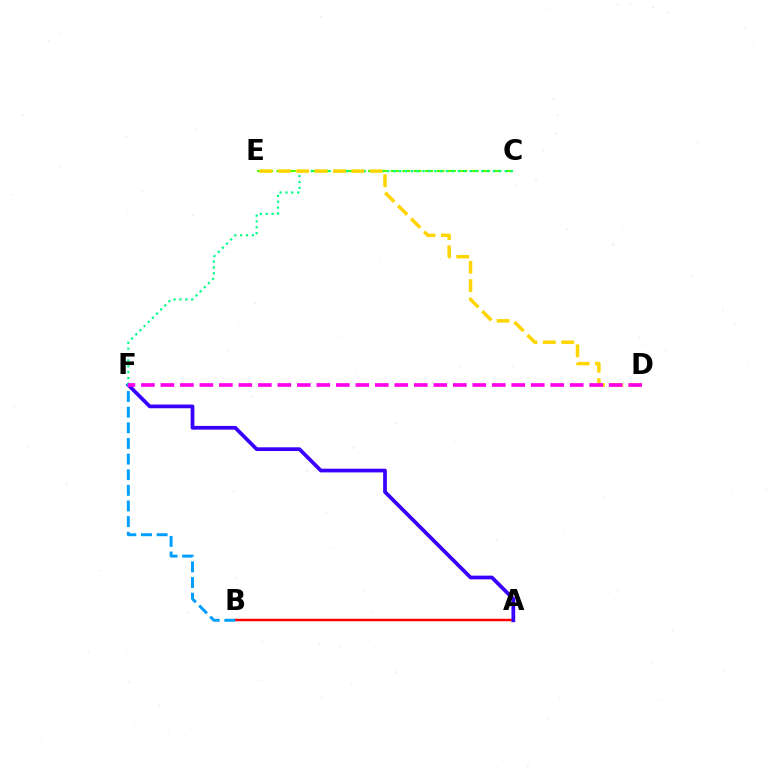{('A', 'B'): [{'color': '#ff0000', 'line_style': 'solid', 'thickness': 1.77}], ('A', 'F'): [{'color': '#3700ff', 'line_style': 'solid', 'thickness': 2.68}], ('B', 'F'): [{'color': '#009eff', 'line_style': 'dashed', 'thickness': 2.12}], ('C', 'E'): [{'color': '#4fff00', 'line_style': 'dashed', 'thickness': 1.55}], ('C', 'F'): [{'color': '#00ff86', 'line_style': 'dotted', 'thickness': 1.59}], ('D', 'E'): [{'color': '#ffd500', 'line_style': 'dashed', 'thickness': 2.5}], ('D', 'F'): [{'color': '#ff00ed', 'line_style': 'dashed', 'thickness': 2.65}]}